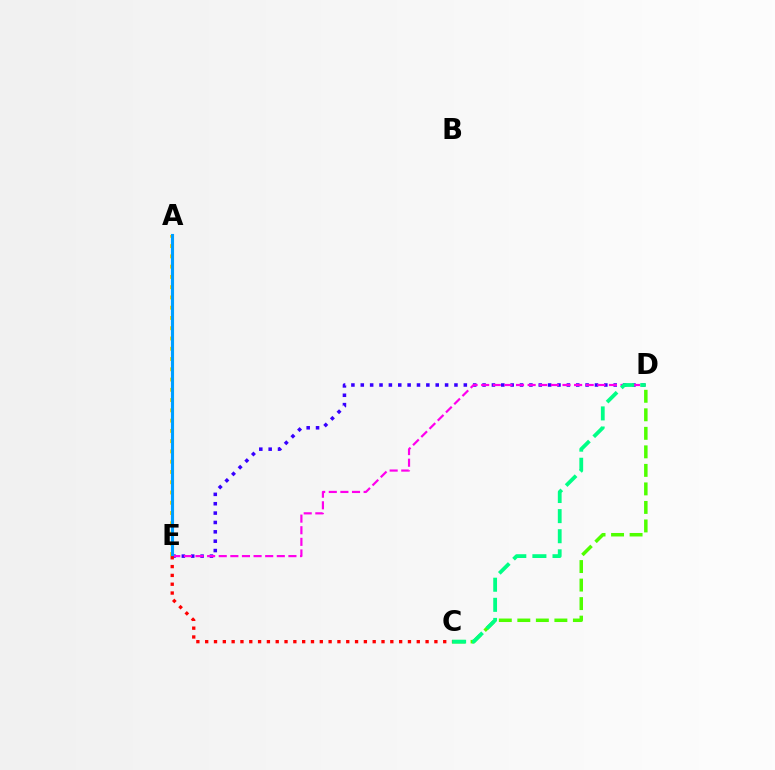{('C', 'D'): [{'color': '#4fff00', 'line_style': 'dashed', 'thickness': 2.52}, {'color': '#00ff86', 'line_style': 'dashed', 'thickness': 2.73}], ('D', 'E'): [{'color': '#3700ff', 'line_style': 'dotted', 'thickness': 2.55}, {'color': '#ff00ed', 'line_style': 'dashed', 'thickness': 1.58}], ('A', 'E'): [{'color': '#ffd500', 'line_style': 'dotted', 'thickness': 2.79}, {'color': '#009eff', 'line_style': 'solid', 'thickness': 2.23}], ('C', 'E'): [{'color': '#ff0000', 'line_style': 'dotted', 'thickness': 2.4}]}